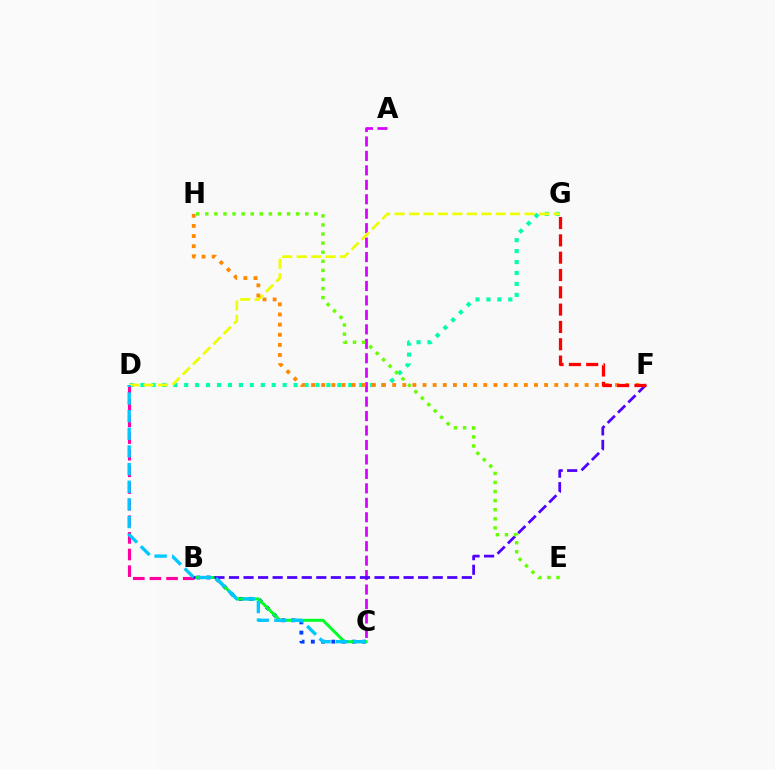{('D', 'G'): [{'color': '#00ffaf', 'line_style': 'dotted', 'thickness': 2.97}, {'color': '#eeff00', 'line_style': 'dashed', 'thickness': 1.96}], ('A', 'C'): [{'color': '#d600ff', 'line_style': 'dashed', 'thickness': 1.96}], ('B', 'C'): [{'color': '#003fff', 'line_style': 'dotted', 'thickness': 2.78}, {'color': '#00ff27', 'line_style': 'solid', 'thickness': 2.14}], ('B', 'D'): [{'color': '#ff00a0', 'line_style': 'dashed', 'thickness': 2.26}], ('B', 'F'): [{'color': '#4f00ff', 'line_style': 'dashed', 'thickness': 1.98}], ('C', 'D'): [{'color': '#00c7ff', 'line_style': 'dashed', 'thickness': 2.4}], ('F', 'H'): [{'color': '#ff8800', 'line_style': 'dotted', 'thickness': 2.75}], ('F', 'G'): [{'color': '#ff0000', 'line_style': 'dashed', 'thickness': 2.35}], ('E', 'H'): [{'color': '#66ff00', 'line_style': 'dotted', 'thickness': 2.47}]}